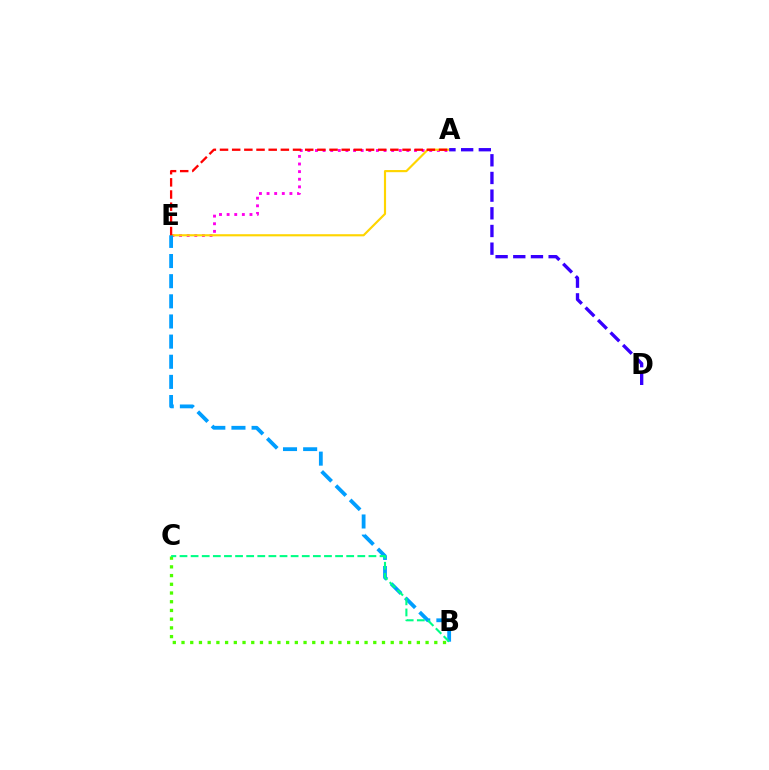{('A', 'E'): [{'color': '#ff00ed', 'line_style': 'dotted', 'thickness': 2.07}, {'color': '#ffd500', 'line_style': 'solid', 'thickness': 1.55}, {'color': '#ff0000', 'line_style': 'dashed', 'thickness': 1.65}], ('B', 'C'): [{'color': '#4fff00', 'line_style': 'dotted', 'thickness': 2.37}, {'color': '#00ff86', 'line_style': 'dashed', 'thickness': 1.51}], ('B', 'E'): [{'color': '#009eff', 'line_style': 'dashed', 'thickness': 2.74}], ('A', 'D'): [{'color': '#3700ff', 'line_style': 'dashed', 'thickness': 2.4}]}